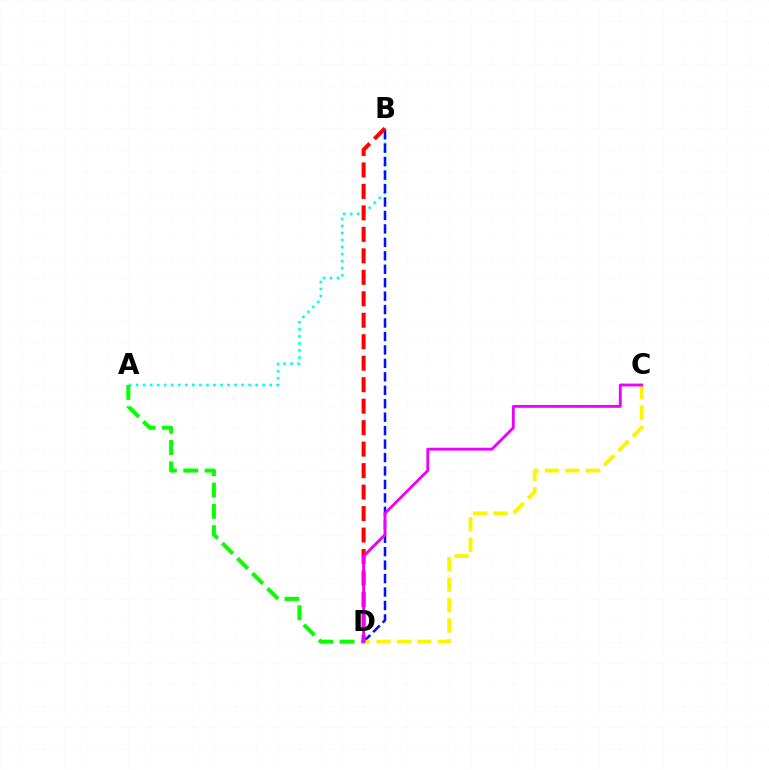{('A', 'B'): [{'color': '#00fff6', 'line_style': 'dotted', 'thickness': 1.91}], ('B', 'D'): [{'color': '#0010ff', 'line_style': 'dashed', 'thickness': 1.83}, {'color': '#ff0000', 'line_style': 'dashed', 'thickness': 2.92}], ('A', 'D'): [{'color': '#08ff00', 'line_style': 'dashed', 'thickness': 2.9}], ('C', 'D'): [{'color': '#fcf500', 'line_style': 'dashed', 'thickness': 2.78}, {'color': '#ee00ff', 'line_style': 'solid', 'thickness': 2.06}]}